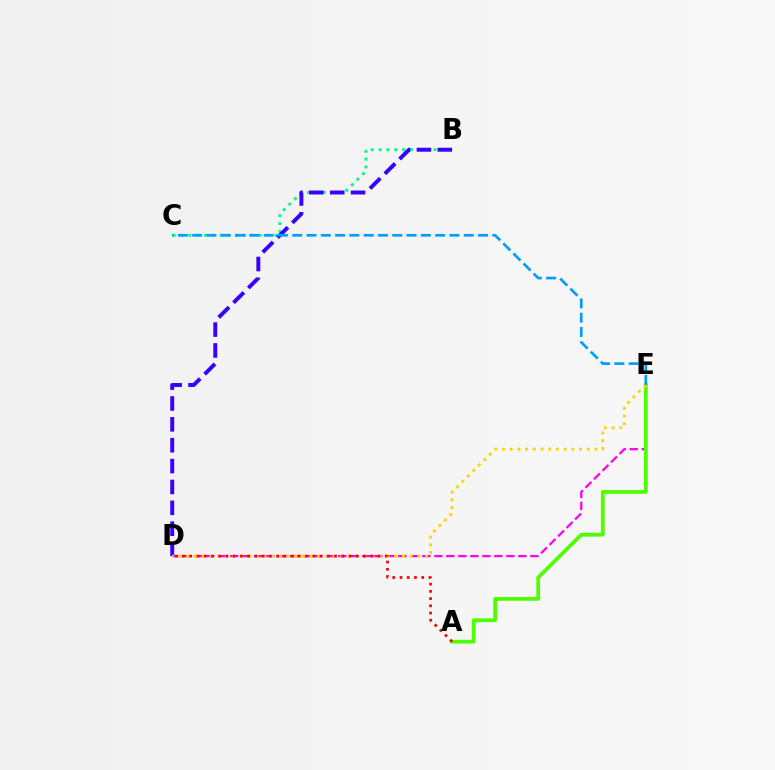{('D', 'E'): [{'color': '#ff00ed', 'line_style': 'dashed', 'thickness': 1.63}, {'color': '#ffd500', 'line_style': 'dotted', 'thickness': 2.09}], ('B', 'C'): [{'color': '#00ff86', 'line_style': 'dotted', 'thickness': 2.13}], ('A', 'E'): [{'color': '#4fff00', 'line_style': 'solid', 'thickness': 2.71}], ('B', 'D'): [{'color': '#3700ff', 'line_style': 'dashed', 'thickness': 2.84}], ('A', 'D'): [{'color': '#ff0000', 'line_style': 'dotted', 'thickness': 1.97}], ('C', 'E'): [{'color': '#009eff', 'line_style': 'dashed', 'thickness': 1.94}]}